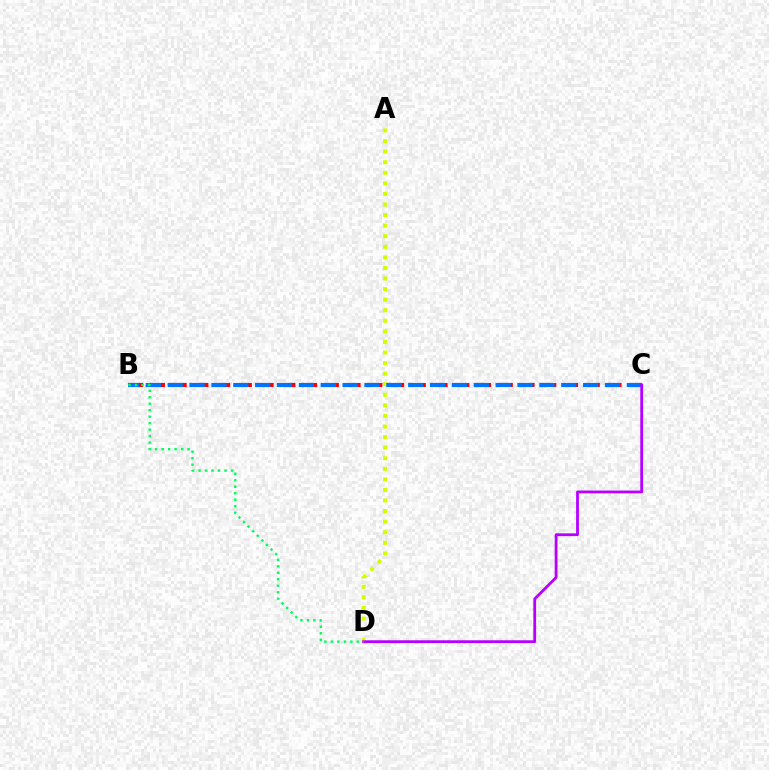{('B', 'C'): [{'color': '#ff0000', 'line_style': 'dashed', 'thickness': 2.95}, {'color': '#0074ff', 'line_style': 'dashed', 'thickness': 2.97}], ('A', 'D'): [{'color': '#d1ff00', 'line_style': 'dotted', 'thickness': 2.87}], ('C', 'D'): [{'color': '#b900ff', 'line_style': 'solid', 'thickness': 2.01}], ('B', 'D'): [{'color': '#00ff5c', 'line_style': 'dotted', 'thickness': 1.76}]}